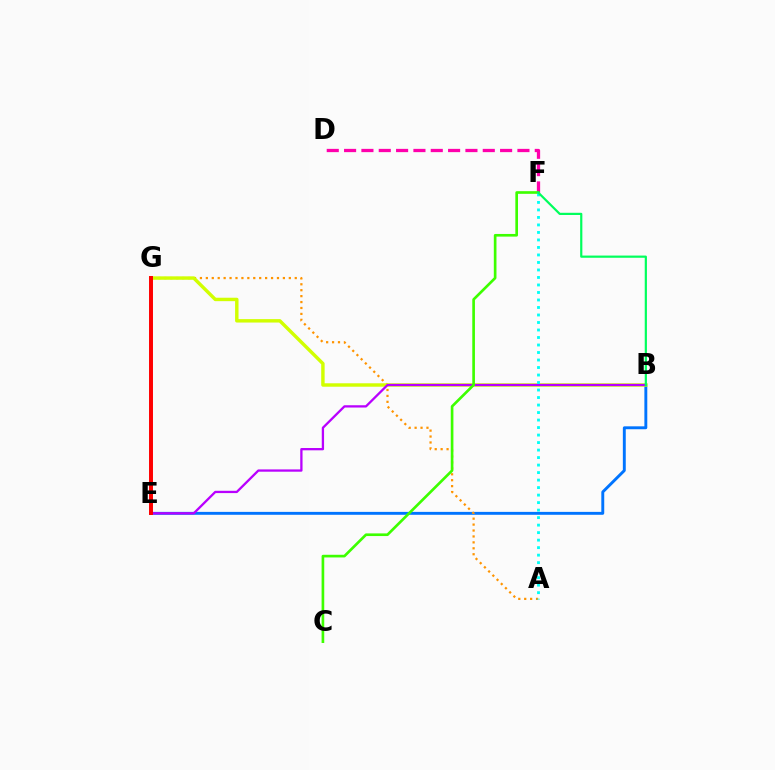{('D', 'F'): [{'color': '#ff00ac', 'line_style': 'dashed', 'thickness': 2.35}], ('B', 'E'): [{'color': '#0074ff', 'line_style': 'solid', 'thickness': 2.09}, {'color': '#b900ff', 'line_style': 'solid', 'thickness': 1.65}], ('A', 'G'): [{'color': '#ff9400', 'line_style': 'dotted', 'thickness': 1.61}], ('B', 'G'): [{'color': '#d1ff00', 'line_style': 'solid', 'thickness': 2.47}], ('E', 'G'): [{'color': '#2500ff', 'line_style': 'dotted', 'thickness': 1.65}, {'color': '#ff0000', 'line_style': 'solid', 'thickness': 2.85}], ('C', 'F'): [{'color': '#3dff00', 'line_style': 'solid', 'thickness': 1.91}], ('A', 'F'): [{'color': '#00fff6', 'line_style': 'dotted', 'thickness': 2.04}], ('B', 'F'): [{'color': '#00ff5c', 'line_style': 'solid', 'thickness': 1.58}]}